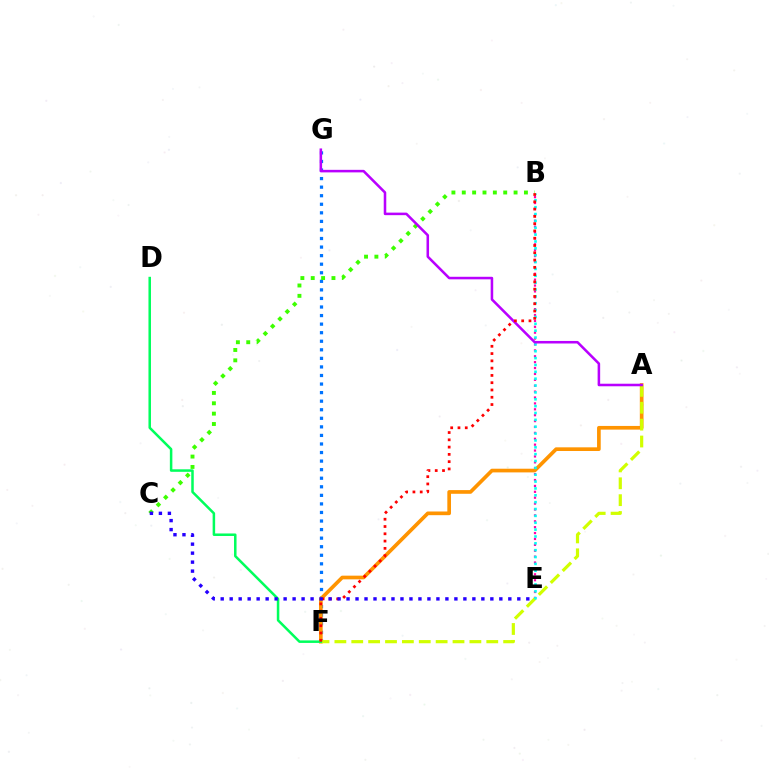{('F', 'G'): [{'color': '#0074ff', 'line_style': 'dotted', 'thickness': 2.33}], ('B', 'E'): [{'color': '#ff00ac', 'line_style': 'dotted', 'thickness': 1.6}, {'color': '#00fff6', 'line_style': 'dotted', 'thickness': 1.86}], ('A', 'F'): [{'color': '#ff9400', 'line_style': 'solid', 'thickness': 2.65}, {'color': '#d1ff00', 'line_style': 'dashed', 'thickness': 2.29}], ('B', 'C'): [{'color': '#3dff00', 'line_style': 'dotted', 'thickness': 2.81}], ('A', 'G'): [{'color': '#b900ff', 'line_style': 'solid', 'thickness': 1.83}], ('D', 'F'): [{'color': '#00ff5c', 'line_style': 'solid', 'thickness': 1.81}], ('B', 'F'): [{'color': '#ff0000', 'line_style': 'dotted', 'thickness': 1.98}], ('C', 'E'): [{'color': '#2500ff', 'line_style': 'dotted', 'thickness': 2.44}]}